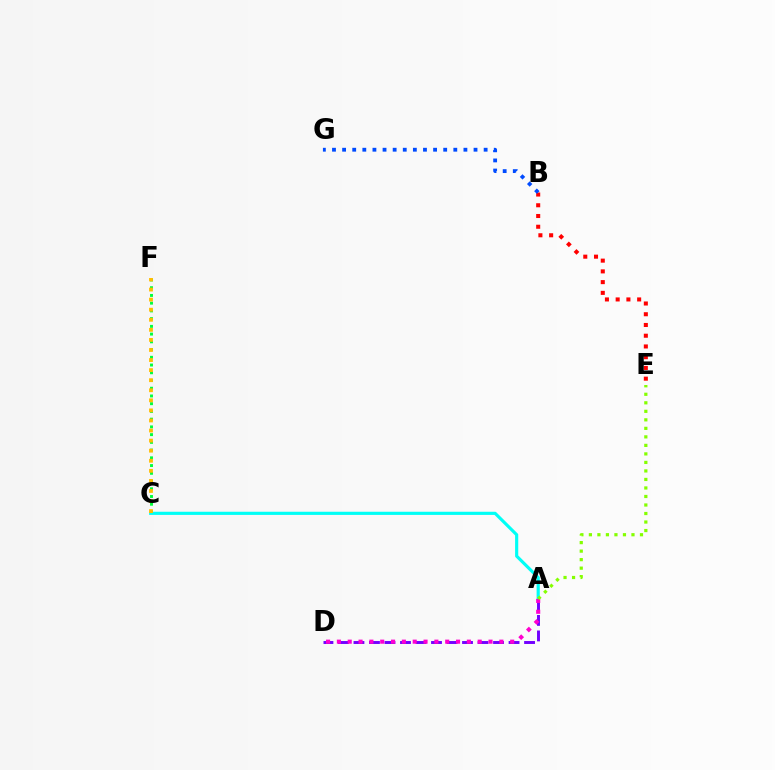{('A', 'D'): [{'color': '#7200ff', 'line_style': 'dashed', 'thickness': 2.11}, {'color': '#ff00cf', 'line_style': 'dotted', 'thickness': 2.94}], ('C', 'F'): [{'color': '#00ff39', 'line_style': 'dotted', 'thickness': 2.1}, {'color': '#ffbd00', 'line_style': 'dotted', 'thickness': 2.74}], ('B', 'E'): [{'color': '#ff0000', 'line_style': 'dotted', 'thickness': 2.92}], ('A', 'C'): [{'color': '#00fff6', 'line_style': 'solid', 'thickness': 2.27}], ('B', 'G'): [{'color': '#004bff', 'line_style': 'dotted', 'thickness': 2.75}], ('A', 'E'): [{'color': '#84ff00', 'line_style': 'dotted', 'thickness': 2.31}]}